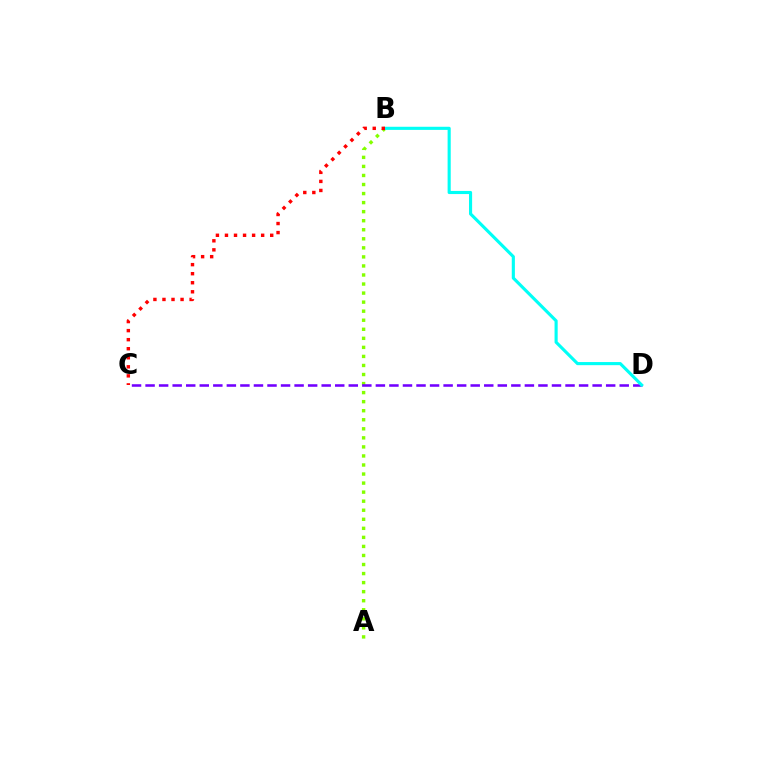{('A', 'B'): [{'color': '#84ff00', 'line_style': 'dotted', 'thickness': 2.46}], ('C', 'D'): [{'color': '#7200ff', 'line_style': 'dashed', 'thickness': 1.84}], ('B', 'D'): [{'color': '#00fff6', 'line_style': 'solid', 'thickness': 2.25}], ('B', 'C'): [{'color': '#ff0000', 'line_style': 'dotted', 'thickness': 2.46}]}